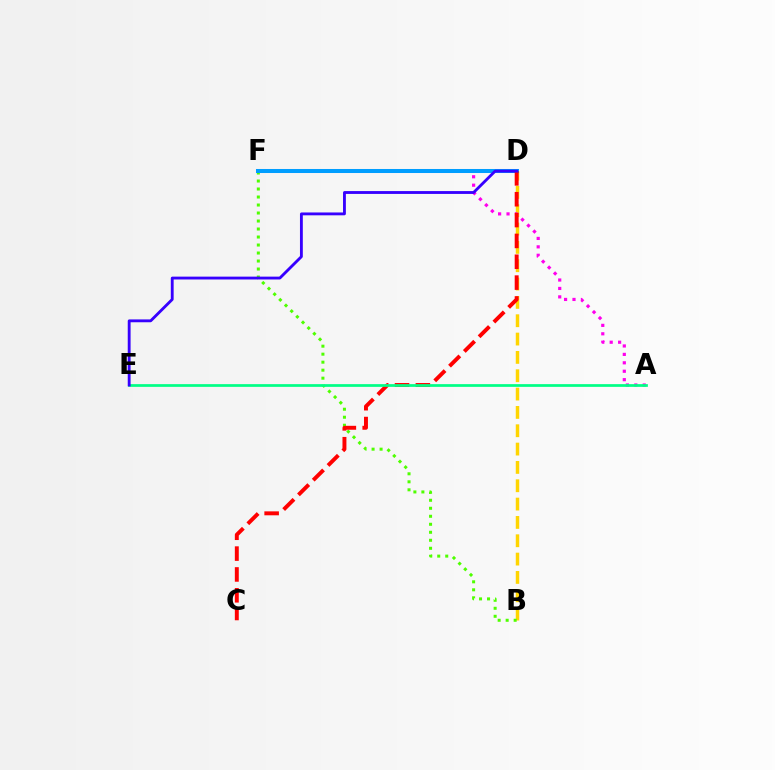{('B', 'D'): [{'color': '#ffd500', 'line_style': 'dashed', 'thickness': 2.49}], ('A', 'F'): [{'color': '#ff00ed', 'line_style': 'dotted', 'thickness': 2.29}], ('B', 'F'): [{'color': '#4fff00', 'line_style': 'dotted', 'thickness': 2.17}], ('D', 'F'): [{'color': '#009eff', 'line_style': 'solid', 'thickness': 2.9}], ('C', 'D'): [{'color': '#ff0000', 'line_style': 'dashed', 'thickness': 2.83}], ('A', 'E'): [{'color': '#00ff86', 'line_style': 'solid', 'thickness': 1.96}], ('D', 'E'): [{'color': '#3700ff', 'line_style': 'solid', 'thickness': 2.05}]}